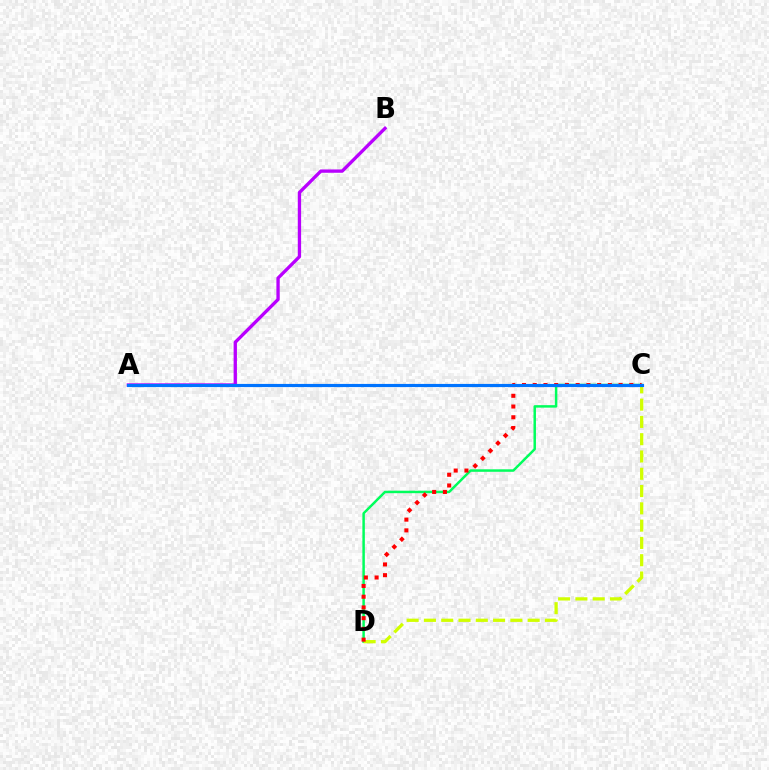{('C', 'D'): [{'color': '#00ff5c', 'line_style': 'solid', 'thickness': 1.79}, {'color': '#d1ff00', 'line_style': 'dashed', 'thickness': 2.35}, {'color': '#ff0000', 'line_style': 'dotted', 'thickness': 2.92}], ('A', 'B'): [{'color': '#b900ff', 'line_style': 'solid', 'thickness': 2.39}], ('A', 'C'): [{'color': '#0074ff', 'line_style': 'solid', 'thickness': 2.27}]}